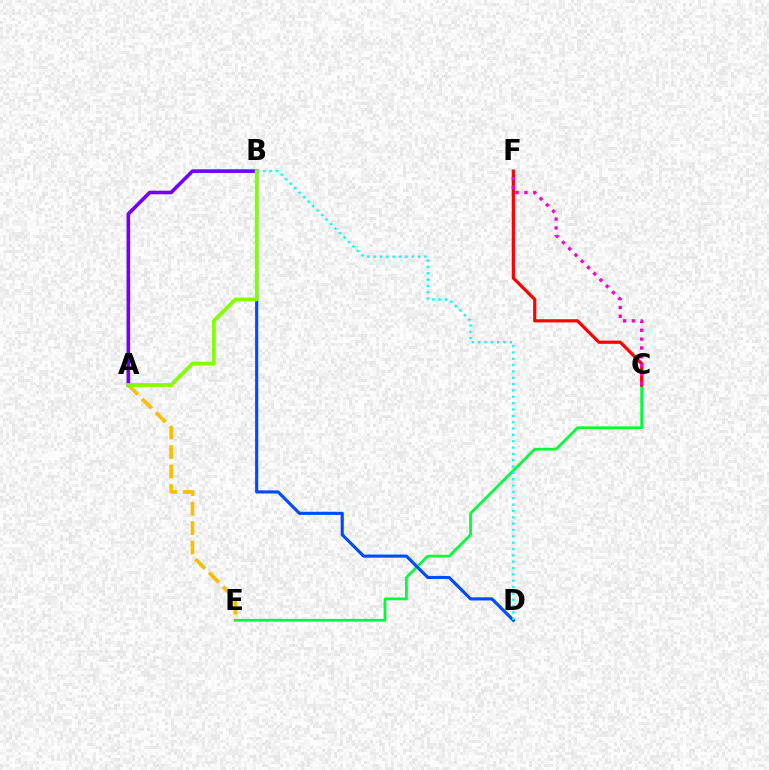{('C', 'E'): [{'color': '#00ff39', 'line_style': 'solid', 'thickness': 1.99}], ('C', 'F'): [{'color': '#ff0000', 'line_style': 'solid', 'thickness': 2.3}, {'color': '#ff00cf', 'line_style': 'dotted', 'thickness': 2.4}], ('A', 'E'): [{'color': '#ffbd00', 'line_style': 'dashed', 'thickness': 2.65}], ('B', 'D'): [{'color': '#004bff', 'line_style': 'solid', 'thickness': 2.26}, {'color': '#00fff6', 'line_style': 'dotted', 'thickness': 1.72}], ('A', 'B'): [{'color': '#7200ff', 'line_style': 'solid', 'thickness': 2.61}, {'color': '#84ff00', 'line_style': 'solid', 'thickness': 2.7}]}